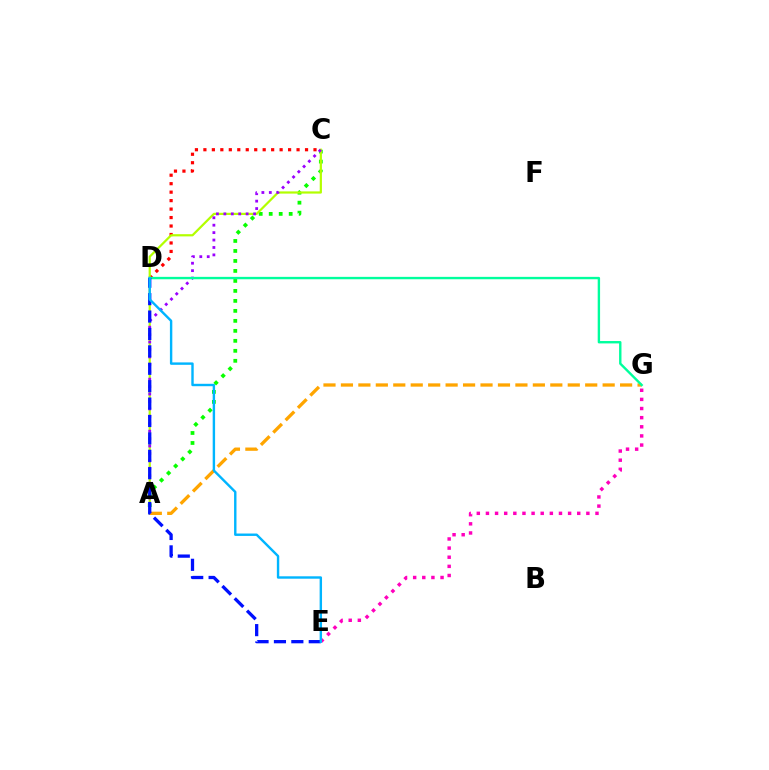{('E', 'G'): [{'color': '#ff00bd', 'line_style': 'dotted', 'thickness': 2.48}], ('C', 'D'): [{'color': '#ff0000', 'line_style': 'dotted', 'thickness': 2.3}], ('A', 'C'): [{'color': '#08ff00', 'line_style': 'dotted', 'thickness': 2.71}, {'color': '#b3ff00', 'line_style': 'solid', 'thickness': 1.59}, {'color': '#9b00ff', 'line_style': 'dotted', 'thickness': 2.02}], ('A', 'G'): [{'color': '#ffa500', 'line_style': 'dashed', 'thickness': 2.37}], ('D', 'G'): [{'color': '#00ff9d', 'line_style': 'solid', 'thickness': 1.72}], ('D', 'E'): [{'color': '#0010ff', 'line_style': 'dashed', 'thickness': 2.36}, {'color': '#00b5ff', 'line_style': 'solid', 'thickness': 1.73}]}